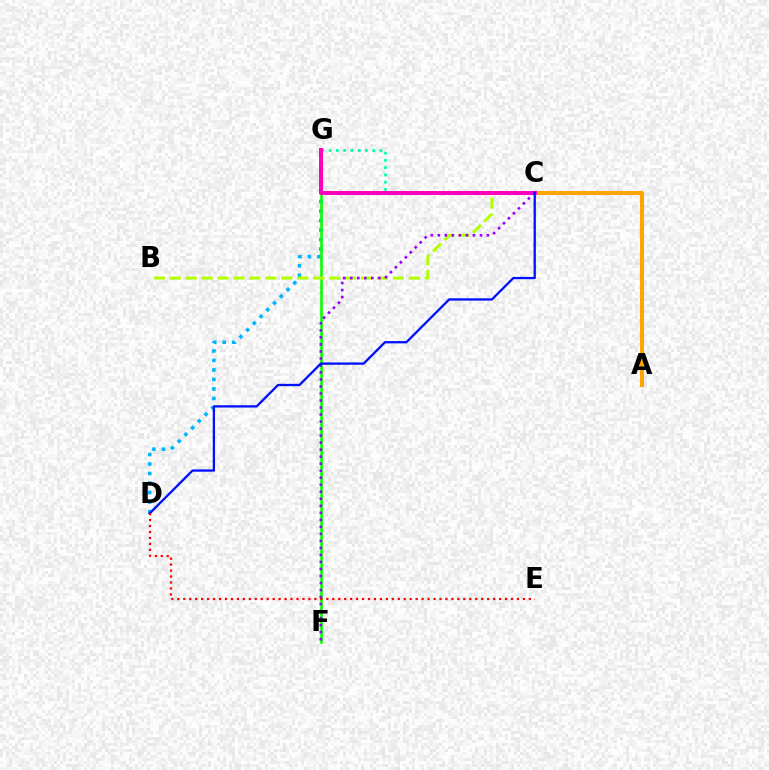{('A', 'C'): [{'color': '#ffa500', 'line_style': 'solid', 'thickness': 2.93}], ('C', 'G'): [{'color': '#00ff9d', 'line_style': 'dotted', 'thickness': 1.97}, {'color': '#ff00bd', 'line_style': 'solid', 'thickness': 2.89}], ('D', 'G'): [{'color': '#00b5ff', 'line_style': 'dotted', 'thickness': 2.58}], ('F', 'G'): [{'color': '#08ff00', 'line_style': 'solid', 'thickness': 1.87}], ('B', 'C'): [{'color': '#b3ff00', 'line_style': 'dashed', 'thickness': 2.17}], ('C', 'F'): [{'color': '#9b00ff', 'line_style': 'dotted', 'thickness': 1.91}], ('C', 'D'): [{'color': '#0010ff', 'line_style': 'solid', 'thickness': 1.65}], ('D', 'E'): [{'color': '#ff0000', 'line_style': 'dotted', 'thickness': 1.62}]}